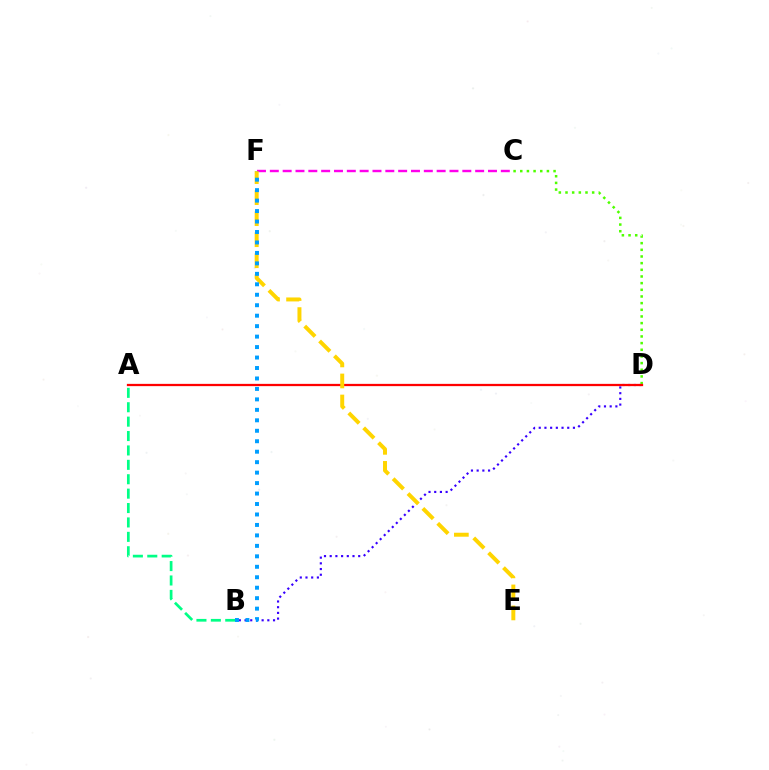{('A', 'B'): [{'color': '#00ff86', 'line_style': 'dashed', 'thickness': 1.96}], ('C', 'F'): [{'color': '#ff00ed', 'line_style': 'dashed', 'thickness': 1.74}], ('B', 'D'): [{'color': '#3700ff', 'line_style': 'dotted', 'thickness': 1.55}], ('C', 'D'): [{'color': '#4fff00', 'line_style': 'dotted', 'thickness': 1.81}], ('A', 'D'): [{'color': '#ff0000', 'line_style': 'solid', 'thickness': 1.63}], ('E', 'F'): [{'color': '#ffd500', 'line_style': 'dashed', 'thickness': 2.86}], ('B', 'F'): [{'color': '#009eff', 'line_style': 'dotted', 'thickness': 2.84}]}